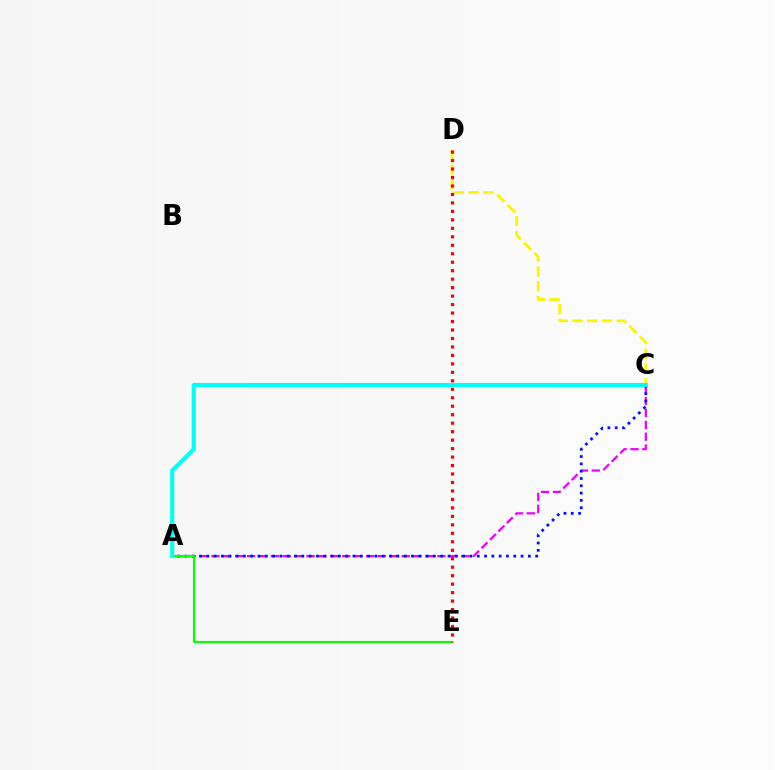{('C', 'D'): [{'color': '#fcf500', 'line_style': 'dashed', 'thickness': 2.01}], ('A', 'C'): [{'color': '#ee00ff', 'line_style': 'dashed', 'thickness': 1.62}, {'color': '#0010ff', 'line_style': 'dotted', 'thickness': 1.99}, {'color': '#00fff6', 'line_style': 'solid', 'thickness': 2.95}], ('A', 'E'): [{'color': '#08ff00', 'line_style': 'solid', 'thickness': 1.57}], ('D', 'E'): [{'color': '#ff0000', 'line_style': 'dotted', 'thickness': 2.3}]}